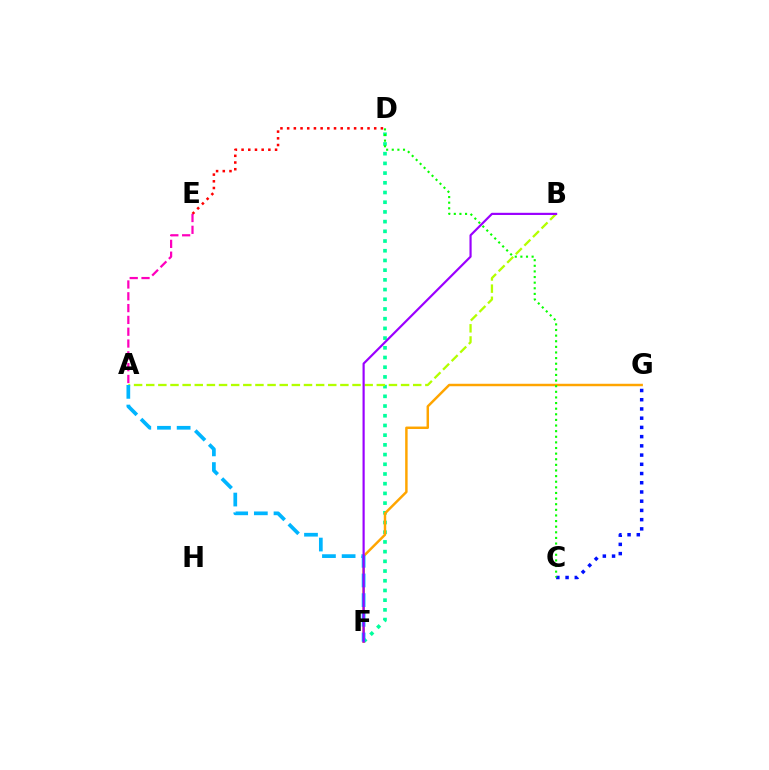{('C', 'G'): [{'color': '#0010ff', 'line_style': 'dotted', 'thickness': 2.51}], ('D', 'F'): [{'color': '#00ff9d', 'line_style': 'dotted', 'thickness': 2.64}], ('A', 'B'): [{'color': '#b3ff00', 'line_style': 'dashed', 'thickness': 1.65}], ('F', 'G'): [{'color': '#ffa500', 'line_style': 'solid', 'thickness': 1.77}], ('A', 'F'): [{'color': '#00b5ff', 'line_style': 'dashed', 'thickness': 2.67}], ('C', 'D'): [{'color': '#08ff00', 'line_style': 'dotted', 'thickness': 1.53}], ('B', 'F'): [{'color': '#9b00ff', 'line_style': 'solid', 'thickness': 1.57}], ('D', 'E'): [{'color': '#ff0000', 'line_style': 'dotted', 'thickness': 1.82}], ('A', 'E'): [{'color': '#ff00bd', 'line_style': 'dashed', 'thickness': 1.6}]}